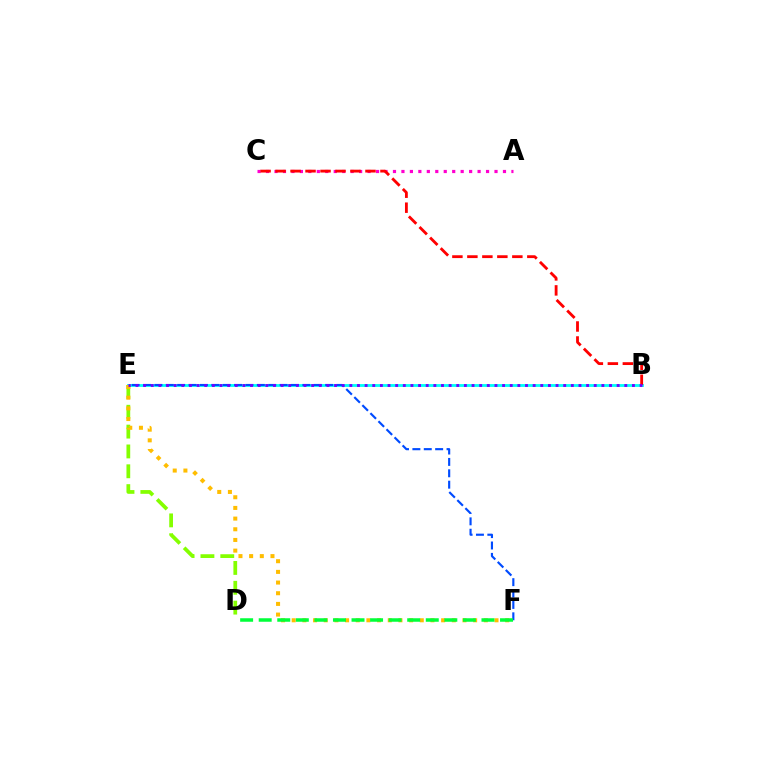{('B', 'E'): [{'color': '#00fff6', 'line_style': 'solid', 'thickness': 2.04}, {'color': '#7200ff', 'line_style': 'dotted', 'thickness': 2.08}], ('D', 'E'): [{'color': '#84ff00', 'line_style': 'dashed', 'thickness': 2.7}], ('E', 'F'): [{'color': '#004bff', 'line_style': 'dashed', 'thickness': 1.55}, {'color': '#ffbd00', 'line_style': 'dotted', 'thickness': 2.9}], ('A', 'C'): [{'color': '#ff00cf', 'line_style': 'dotted', 'thickness': 2.3}], ('B', 'C'): [{'color': '#ff0000', 'line_style': 'dashed', 'thickness': 2.04}], ('D', 'F'): [{'color': '#00ff39', 'line_style': 'dashed', 'thickness': 2.52}]}